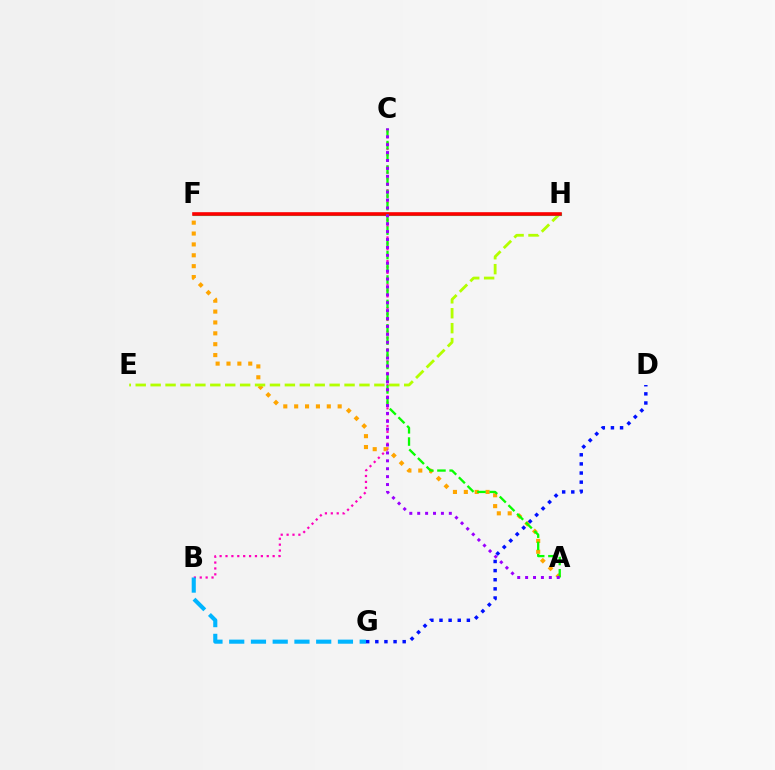{('B', 'C'): [{'color': '#ff00bd', 'line_style': 'dotted', 'thickness': 1.6}], ('B', 'G'): [{'color': '#00b5ff', 'line_style': 'dashed', 'thickness': 2.95}], ('A', 'F'): [{'color': '#ffa500', 'line_style': 'dotted', 'thickness': 2.95}], ('E', 'H'): [{'color': '#b3ff00', 'line_style': 'dashed', 'thickness': 2.03}], ('F', 'H'): [{'color': '#00ff9d', 'line_style': 'solid', 'thickness': 2.27}, {'color': '#ff0000', 'line_style': 'solid', 'thickness': 2.6}], ('A', 'C'): [{'color': '#08ff00', 'line_style': 'dashed', 'thickness': 1.66}, {'color': '#9b00ff', 'line_style': 'dotted', 'thickness': 2.15}], ('D', 'G'): [{'color': '#0010ff', 'line_style': 'dotted', 'thickness': 2.48}]}